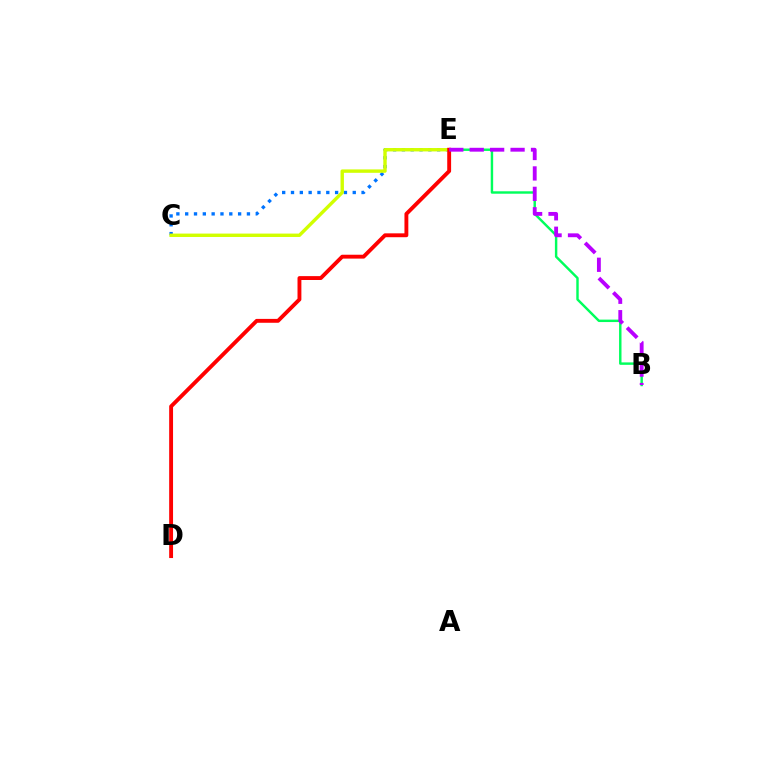{('C', 'E'): [{'color': '#0074ff', 'line_style': 'dotted', 'thickness': 2.4}, {'color': '#d1ff00', 'line_style': 'solid', 'thickness': 2.45}], ('B', 'E'): [{'color': '#00ff5c', 'line_style': 'solid', 'thickness': 1.75}, {'color': '#b900ff', 'line_style': 'dashed', 'thickness': 2.77}], ('D', 'E'): [{'color': '#ff0000', 'line_style': 'solid', 'thickness': 2.79}]}